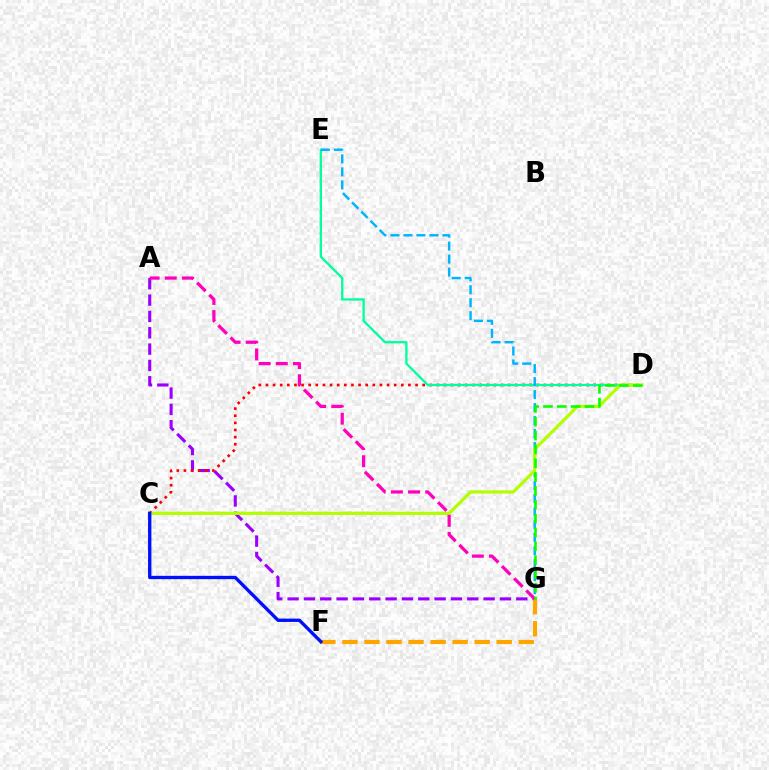{('A', 'G'): [{'color': '#9b00ff', 'line_style': 'dashed', 'thickness': 2.22}, {'color': '#ff00bd', 'line_style': 'dashed', 'thickness': 2.33}], ('C', 'D'): [{'color': '#ff0000', 'line_style': 'dotted', 'thickness': 1.94}, {'color': '#b3ff00', 'line_style': 'solid', 'thickness': 2.32}], ('F', 'G'): [{'color': '#ffa500', 'line_style': 'dashed', 'thickness': 2.99}], ('D', 'E'): [{'color': '#00ff9d', 'line_style': 'solid', 'thickness': 1.65}], ('E', 'G'): [{'color': '#00b5ff', 'line_style': 'dashed', 'thickness': 1.77}], ('C', 'F'): [{'color': '#0010ff', 'line_style': 'solid', 'thickness': 2.4}], ('D', 'G'): [{'color': '#08ff00', 'line_style': 'dashed', 'thickness': 1.88}]}